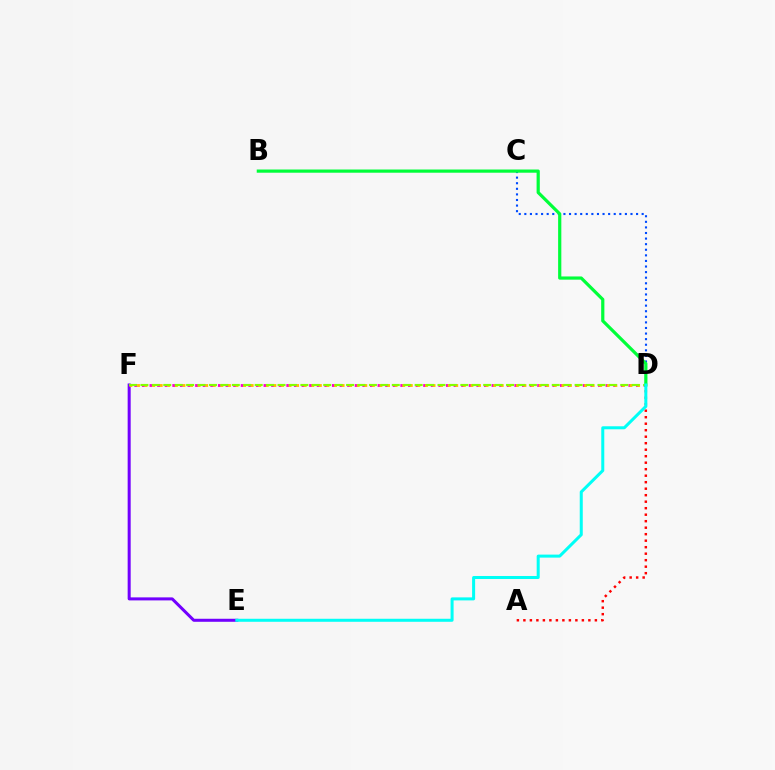{('E', 'F'): [{'color': '#7200ff', 'line_style': 'solid', 'thickness': 2.18}], ('D', 'F'): [{'color': '#ff00cf', 'line_style': 'dotted', 'thickness': 2.07}, {'color': '#ffbd00', 'line_style': 'dotted', 'thickness': 2.06}, {'color': '#84ff00', 'line_style': 'dashed', 'thickness': 1.55}], ('C', 'D'): [{'color': '#004bff', 'line_style': 'dotted', 'thickness': 1.52}], ('A', 'D'): [{'color': '#ff0000', 'line_style': 'dotted', 'thickness': 1.77}], ('B', 'D'): [{'color': '#00ff39', 'line_style': 'solid', 'thickness': 2.3}], ('D', 'E'): [{'color': '#00fff6', 'line_style': 'solid', 'thickness': 2.17}]}